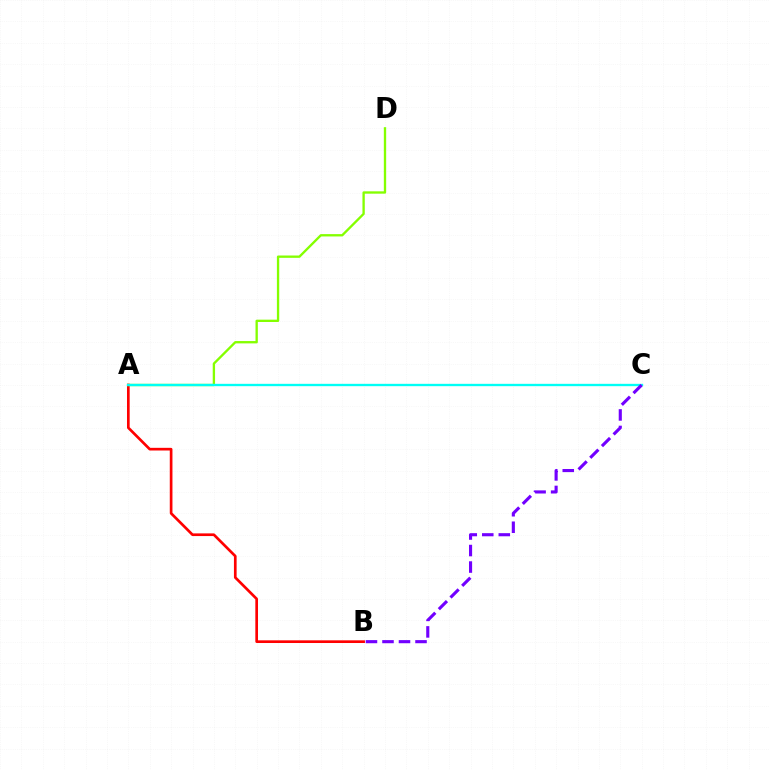{('A', 'B'): [{'color': '#ff0000', 'line_style': 'solid', 'thickness': 1.93}], ('A', 'D'): [{'color': '#84ff00', 'line_style': 'solid', 'thickness': 1.68}], ('A', 'C'): [{'color': '#00fff6', 'line_style': 'solid', 'thickness': 1.69}], ('B', 'C'): [{'color': '#7200ff', 'line_style': 'dashed', 'thickness': 2.24}]}